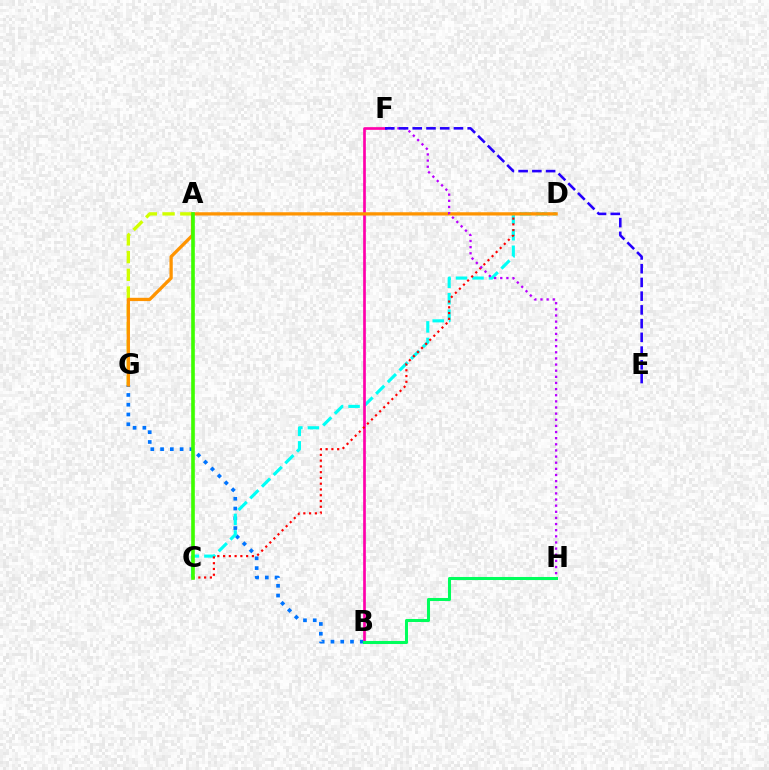{('B', 'G'): [{'color': '#0074ff', 'line_style': 'dotted', 'thickness': 2.66}], ('A', 'G'): [{'color': '#d1ff00', 'line_style': 'dashed', 'thickness': 2.41}], ('C', 'D'): [{'color': '#00fff6', 'line_style': 'dashed', 'thickness': 2.24}, {'color': '#ff0000', 'line_style': 'dotted', 'thickness': 1.57}], ('B', 'F'): [{'color': '#ff00ac', 'line_style': 'solid', 'thickness': 1.93}], ('D', 'G'): [{'color': '#ff9400', 'line_style': 'solid', 'thickness': 2.36}], ('A', 'C'): [{'color': '#3dff00', 'line_style': 'solid', 'thickness': 2.61}], ('F', 'H'): [{'color': '#b900ff', 'line_style': 'dotted', 'thickness': 1.67}], ('B', 'H'): [{'color': '#00ff5c', 'line_style': 'solid', 'thickness': 2.19}], ('E', 'F'): [{'color': '#2500ff', 'line_style': 'dashed', 'thickness': 1.87}]}